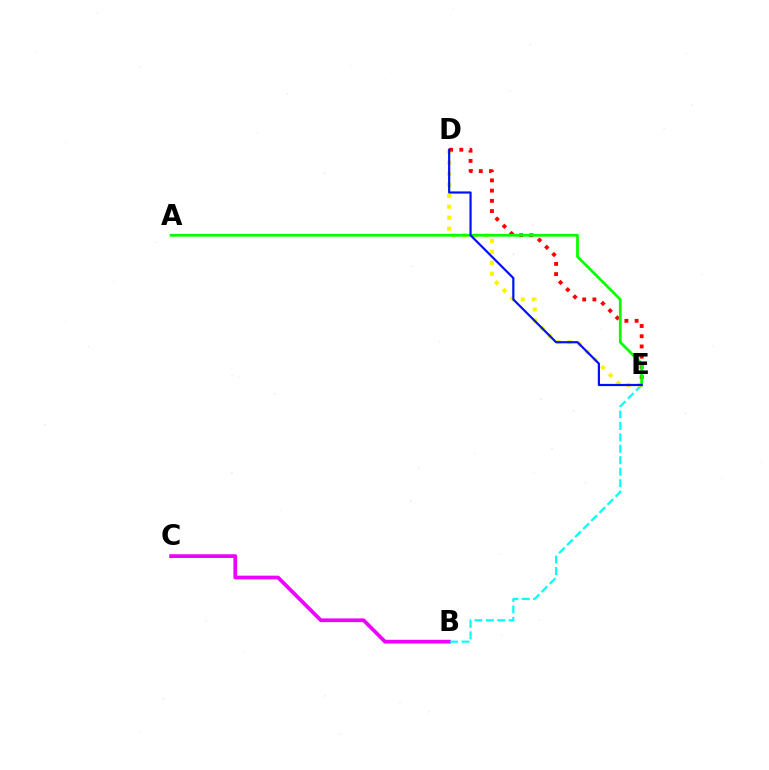{('B', 'C'): [{'color': '#ee00ff', 'line_style': 'solid', 'thickness': 2.69}], ('B', 'E'): [{'color': '#00fff6', 'line_style': 'dashed', 'thickness': 1.55}], ('D', 'E'): [{'color': '#fcf500', 'line_style': 'dotted', 'thickness': 2.98}, {'color': '#ff0000', 'line_style': 'dotted', 'thickness': 2.78}, {'color': '#0010ff', 'line_style': 'solid', 'thickness': 1.58}], ('A', 'E'): [{'color': '#08ff00', 'line_style': 'solid', 'thickness': 1.99}]}